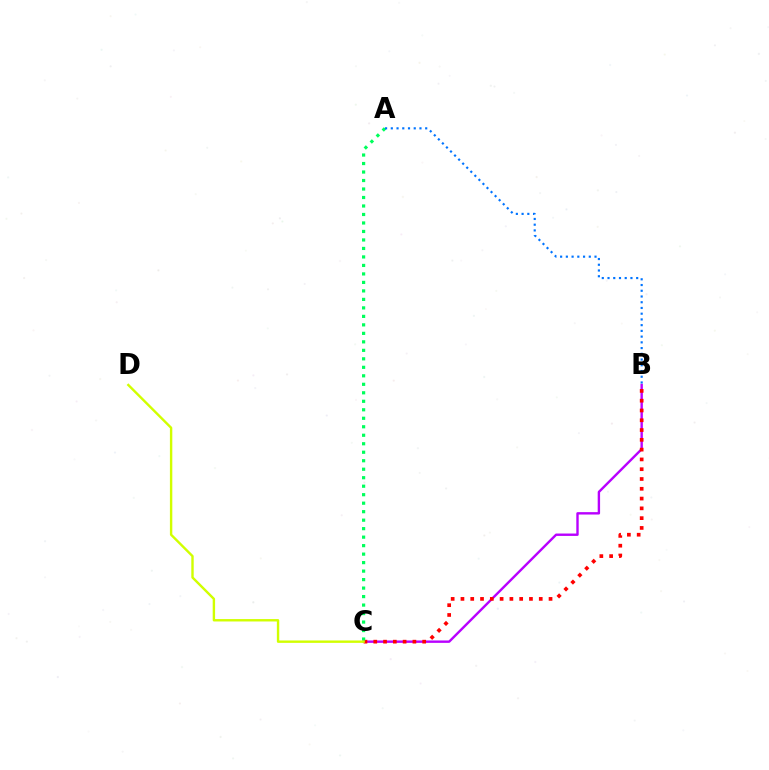{('B', 'C'): [{'color': '#b900ff', 'line_style': 'solid', 'thickness': 1.72}, {'color': '#ff0000', 'line_style': 'dotted', 'thickness': 2.66}], ('A', 'C'): [{'color': '#00ff5c', 'line_style': 'dotted', 'thickness': 2.31}], ('C', 'D'): [{'color': '#d1ff00', 'line_style': 'solid', 'thickness': 1.73}], ('A', 'B'): [{'color': '#0074ff', 'line_style': 'dotted', 'thickness': 1.56}]}